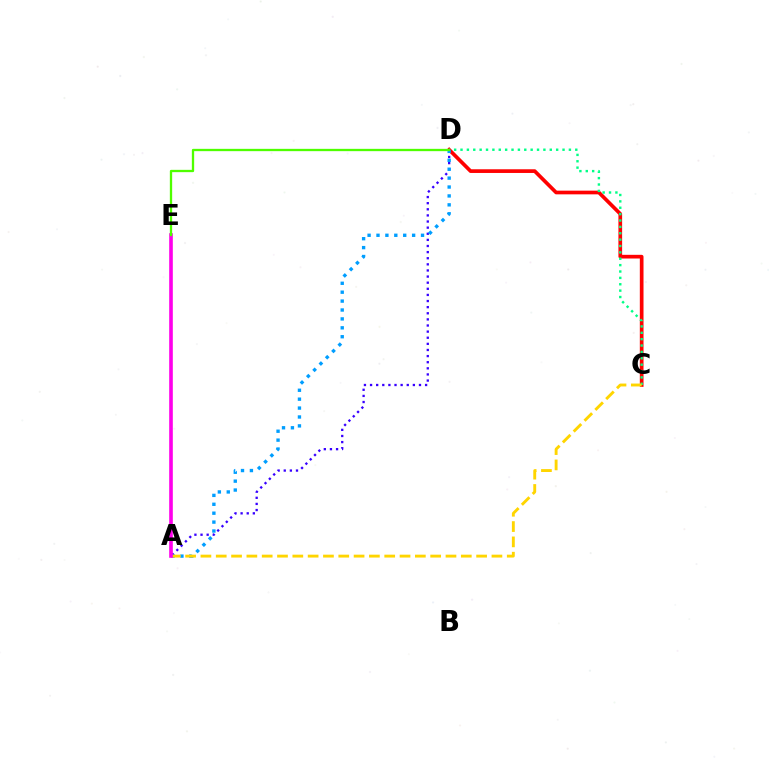{('A', 'D'): [{'color': '#3700ff', 'line_style': 'dotted', 'thickness': 1.66}, {'color': '#009eff', 'line_style': 'dotted', 'thickness': 2.42}], ('C', 'D'): [{'color': '#ff0000', 'line_style': 'solid', 'thickness': 2.66}, {'color': '#00ff86', 'line_style': 'dotted', 'thickness': 1.73}], ('A', 'C'): [{'color': '#ffd500', 'line_style': 'dashed', 'thickness': 2.08}], ('A', 'E'): [{'color': '#ff00ed', 'line_style': 'solid', 'thickness': 2.61}], ('D', 'E'): [{'color': '#4fff00', 'line_style': 'solid', 'thickness': 1.66}]}